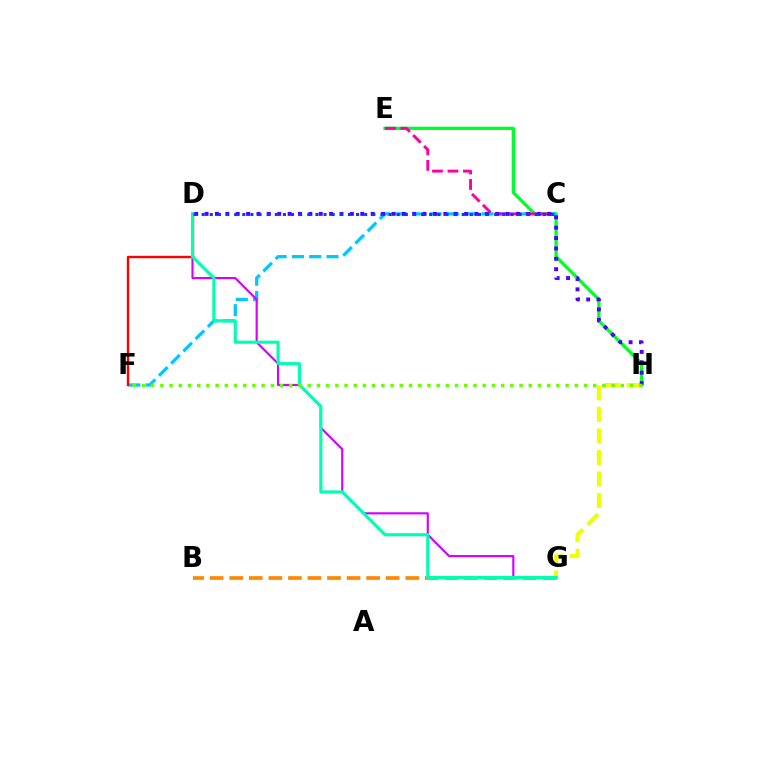{('E', 'H'): [{'color': '#00ff27', 'line_style': 'solid', 'thickness': 2.37}], ('C', 'F'): [{'color': '#00c7ff', 'line_style': 'dashed', 'thickness': 2.35}], ('C', 'E'): [{'color': '#ff00a0', 'line_style': 'dashed', 'thickness': 2.1}], ('G', 'H'): [{'color': '#eeff00', 'line_style': 'dashed', 'thickness': 2.93}], ('D', 'F'): [{'color': '#ff0000', 'line_style': 'solid', 'thickness': 1.74}], ('D', 'H'): [{'color': '#4f00ff', 'line_style': 'dotted', 'thickness': 2.82}], ('B', 'G'): [{'color': '#ff8800', 'line_style': 'dashed', 'thickness': 2.66}], ('D', 'G'): [{'color': '#d600ff', 'line_style': 'solid', 'thickness': 1.55}, {'color': '#00ffaf', 'line_style': 'solid', 'thickness': 2.25}], ('F', 'H'): [{'color': '#66ff00', 'line_style': 'dotted', 'thickness': 2.5}], ('C', 'D'): [{'color': '#003fff', 'line_style': 'dotted', 'thickness': 2.21}]}